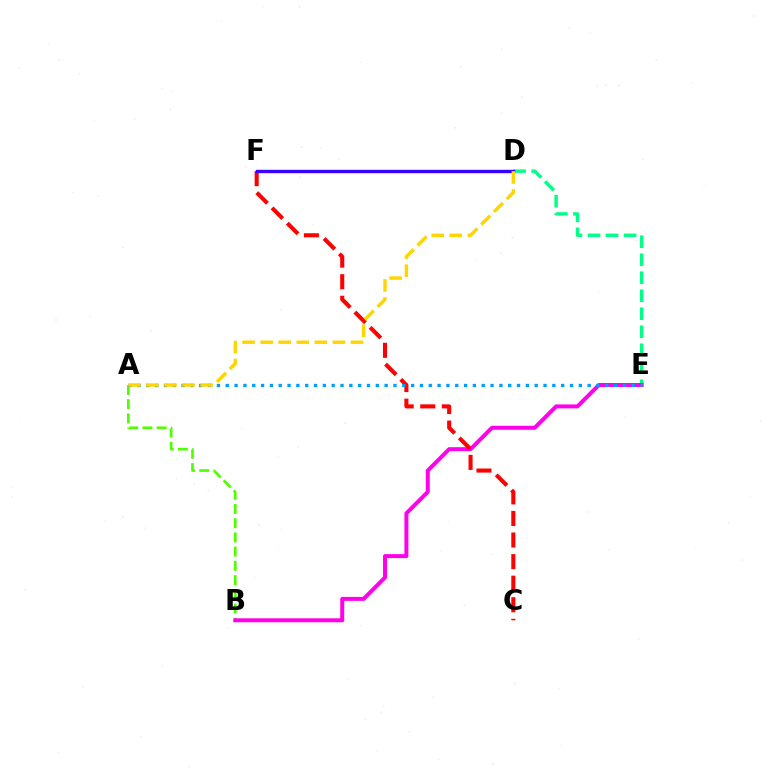{('A', 'B'): [{'color': '#4fff00', 'line_style': 'dashed', 'thickness': 1.93}], ('D', 'E'): [{'color': '#00ff86', 'line_style': 'dashed', 'thickness': 2.45}], ('B', 'E'): [{'color': '#ff00ed', 'line_style': 'solid', 'thickness': 2.86}], ('C', 'F'): [{'color': '#ff0000', 'line_style': 'dashed', 'thickness': 2.93}], ('A', 'E'): [{'color': '#009eff', 'line_style': 'dotted', 'thickness': 2.4}], ('D', 'F'): [{'color': '#3700ff', 'line_style': 'solid', 'thickness': 2.43}], ('A', 'D'): [{'color': '#ffd500', 'line_style': 'dashed', 'thickness': 2.45}]}